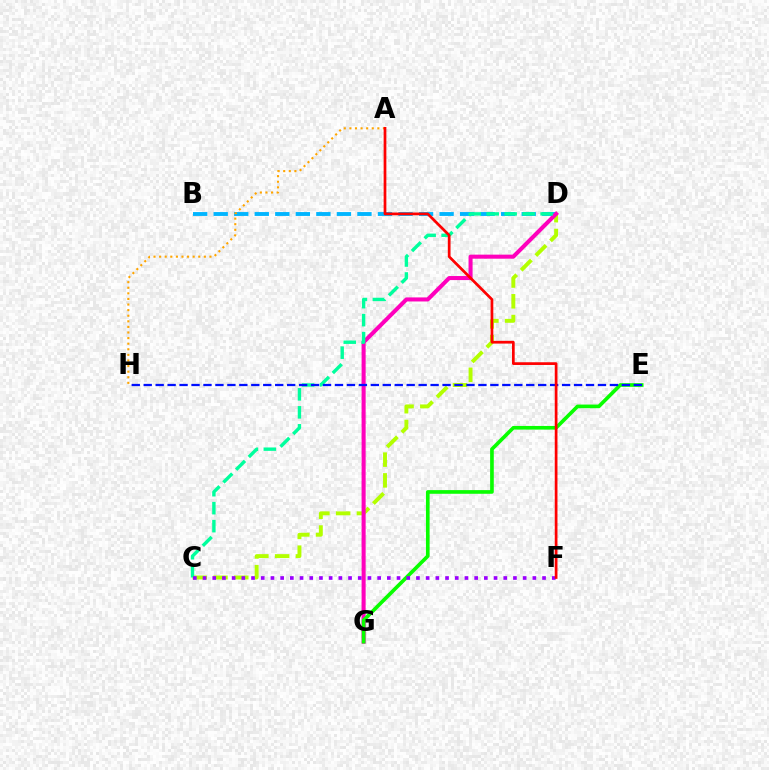{('B', 'D'): [{'color': '#00b5ff', 'line_style': 'dashed', 'thickness': 2.79}], ('C', 'D'): [{'color': '#b3ff00', 'line_style': 'dashed', 'thickness': 2.82}, {'color': '#00ff9d', 'line_style': 'dashed', 'thickness': 2.44}], ('D', 'G'): [{'color': '#ff00bd', 'line_style': 'solid', 'thickness': 2.92}], ('E', 'G'): [{'color': '#08ff00', 'line_style': 'solid', 'thickness': 2.63}], ('E', 'H'): [{'color': '#0010ff', 'line_style': 'dashed', 'thickness': 1.62}], ('A', 'H'): [{'color': '#ffa500', 'line_style': 'dotted', 'thickness': 1.52}], ('C', 'F'): [{'color': '#9b00ff', 'line_style': 'dotted', 'thickness': 2.64}], ('A', 'F'): [{'color': '#ff0000', 'line_style': 'solid', 'thickness': 1.96}]}